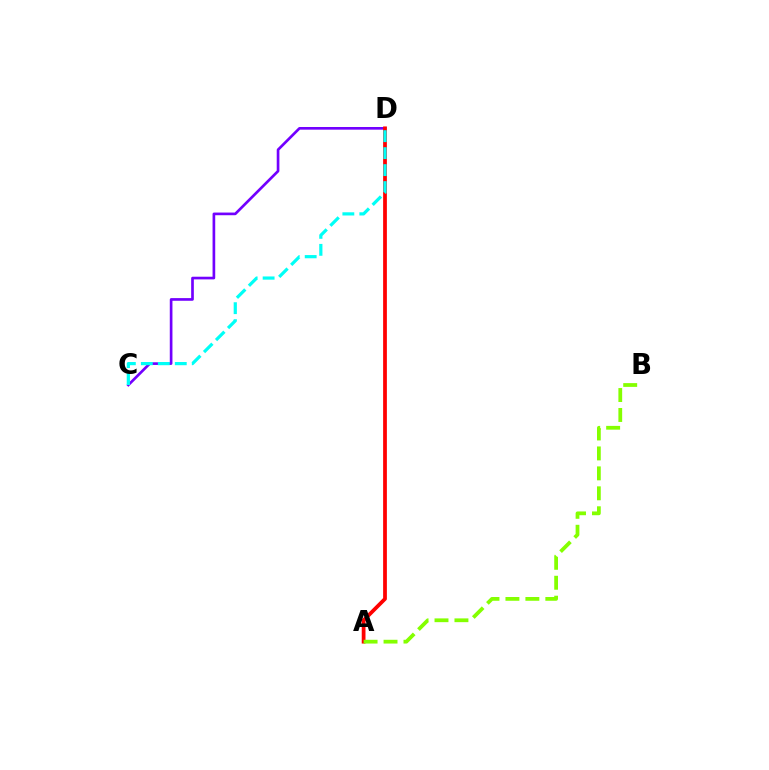{('C', 'D'): [{'color': '#7200ff', 'line_style': 'solid', 'thickness': 1.92}, {'color': '#00fff6', 'line_style': 'dashed', 'thickness': 2.31}], ('A', 'D'): [{'color': '#ff0000', 'line_style': 'solid', 'thickness': 2.71}], ('A', 'B'): [{'color': '#84ff00', 'line_style': 'dashed', 'thickness': 2.71}]}